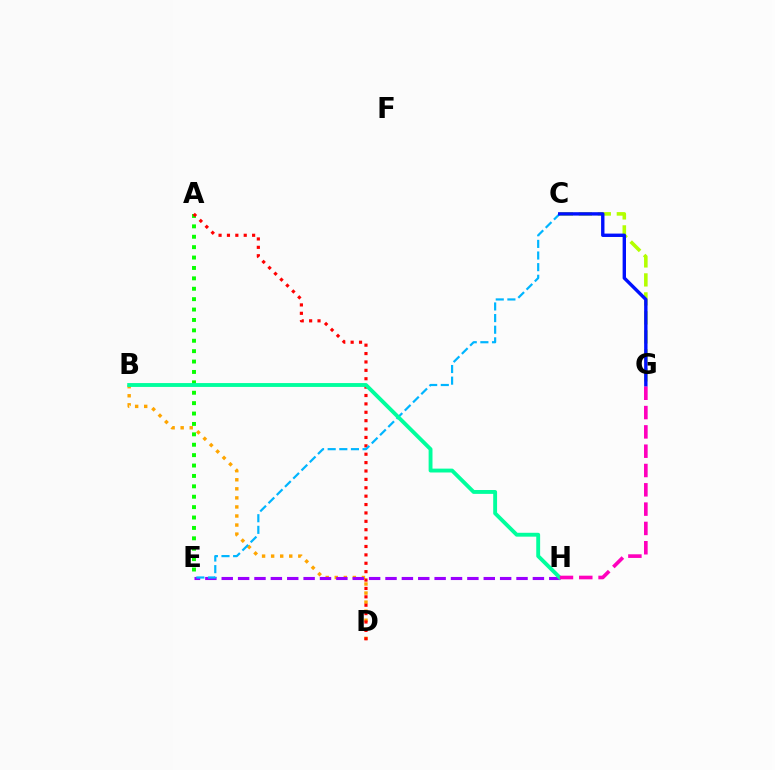{('A', 'E'): [{'color': '#08ff00', 'line_style': 'dotted', 'thickness': 2.83}], ('B', 'D'): [{'color': '#ffa500', 'line_style': 'dotted', 'thickness': 2.46}], ('C', 'G'): [{'color': '#b3ff00', 'line_style': 'dashed', 'thickness': 2.58}, {'color': '#0010ff', 'line_style': 'solid', 'thickness': 2.44}], ('E', 'H'): [{'color': '#9b00ff', 'line_style': 'dashed', 'thickness': 2.22}], ('A', 'D'): [{'color': '#ff0000', 'line_style': 'dotted', 'thickness': 2.28}], ('C', 'E'): [{'color': '#00b5ff', 'line_style': 'dashed', 'thickness': 1.58}], ('B', 'H'): [{'color': '#00ff9d', 'line_style': 'solid', 'thickness': 2.79}], ('G', 'H'): [{'color': '#ff00bd', 'line_style': 'dashed', 'thickness': 2.62}]}